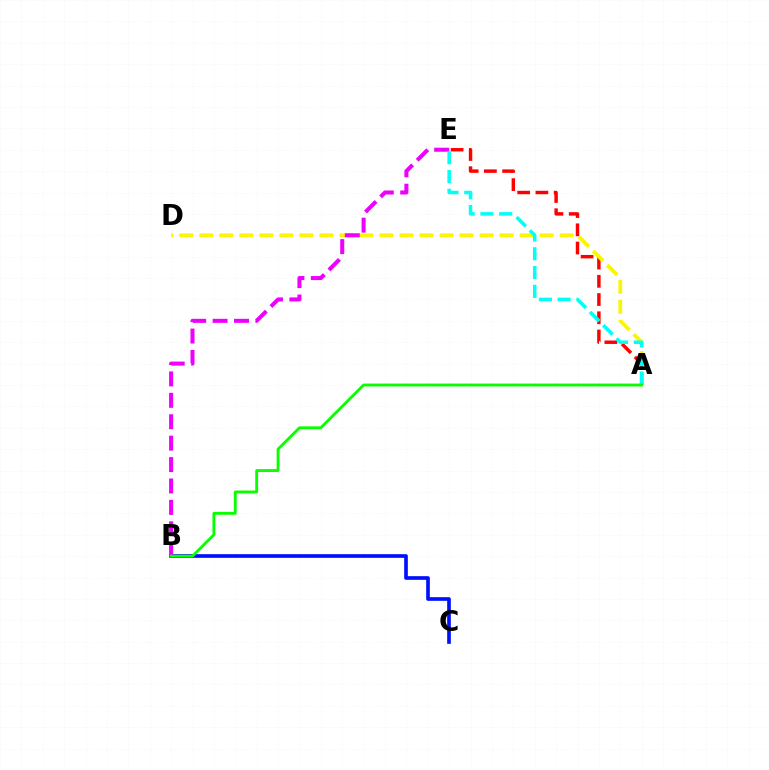{('A', 'E'): [{'color': '#ff0000', 'line_style': 'dashed', 'thickness': 2.48}, {'color': '#00fff6', 'line_style': 'dashed', 'thickness': 2.55}], ('B', 'C'): [{'color': '#0010ff', 'line_style': 'solid', 'thickness': 2.64}], ('A', 'D'): [{'color': '#fcf500', 'line_style': 'dashed', 'thickness': 2.72}], ('B', 'E'): [{'color': '#ee00ff', 'line_style': 'dashed', 'thickness': 2.91}], ('A', 'B'): [{'color': '#08ff00', 'line_style': 'solid', 'thickness': 2.06}]}